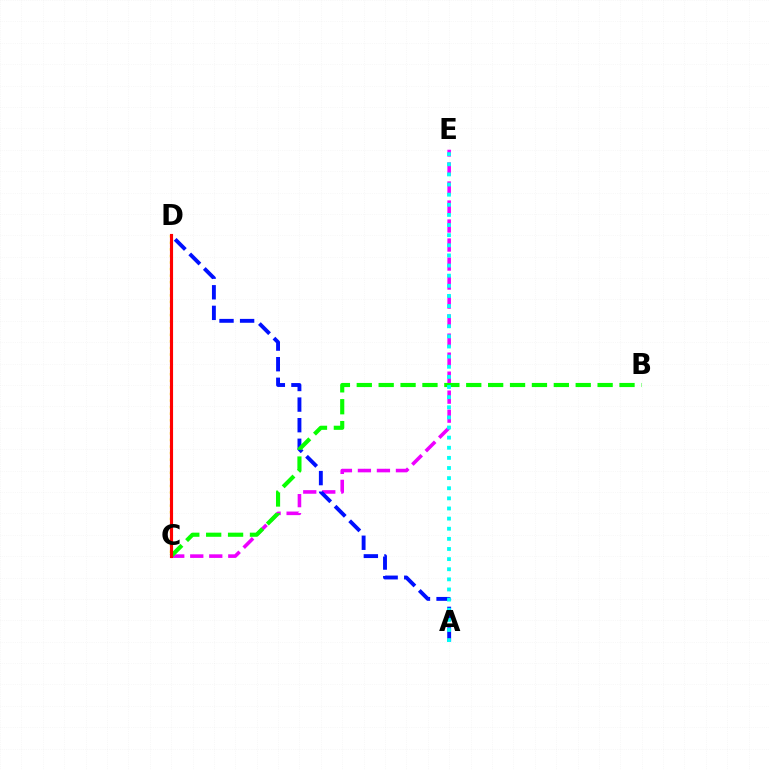{('C', 'D'): [{'color': '#fcf500', 'line_style': 'dotted', 'thickness': 1.79}, {'color': '#ff0000', 'line_style': 'solid', 'thickness': 2.26}], ('C', 'E'): [{'color': '#ee00ff', 'line_style': 'dashed', 'thickness': 2.58}], ('A', 'D'): [{'color': '#0010ff', 'line_style': 'dashed', 'thickness': 2.8}], ('B', 'C'): [{'color': '#08ff00', 'line_style': 'dashed', 'thickness': 2.97}], ('A', 'E'): [{'color': '#00fff6', 'line_style': 'dotted', 'thickness': 2.75}]}